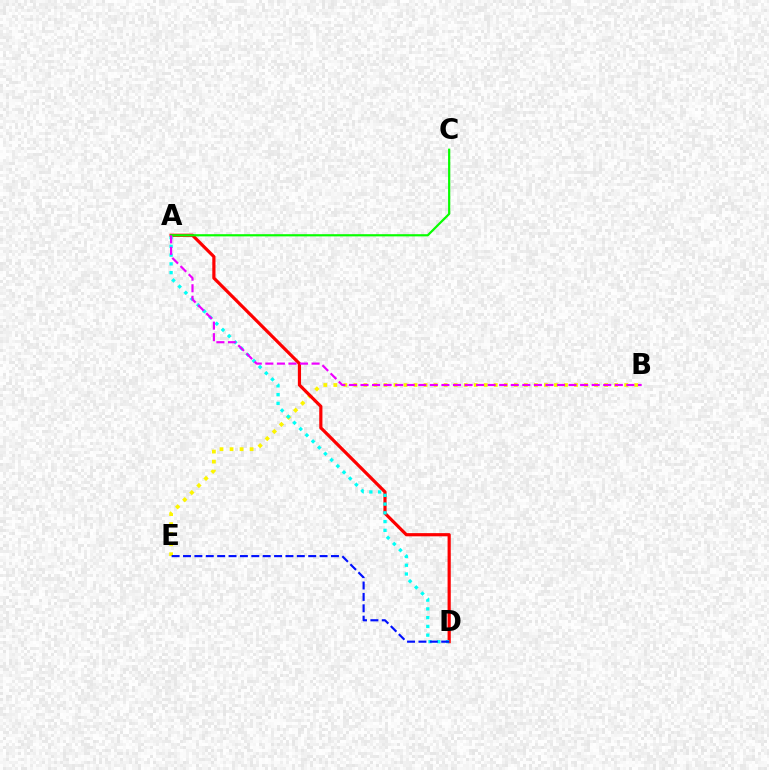{('B', 'E'): [{'color': '#fcf500', 'line_style': 'dotted', 'thickness': 2.72}], ('A', 'D'): [{'color': '#ff0000', 'line_style': 'solid', 'thickness': 2.3}, {'color': '#00fff6', 'line_style': 'dotted', 'thickness': 2.38}], ('A', 'C'): [{'color': '#08ff00', 'line_style': 'solid', 'thickness': 1.57}], ('A', 'B'): [{'color': '#ee00ff', 'line_style': 'dashed', 'thickness': 1.57}], ('D', 'E'): [{'color': '#0010ff', 'line_style': 'dashed', 'thickness': 1.55}]}